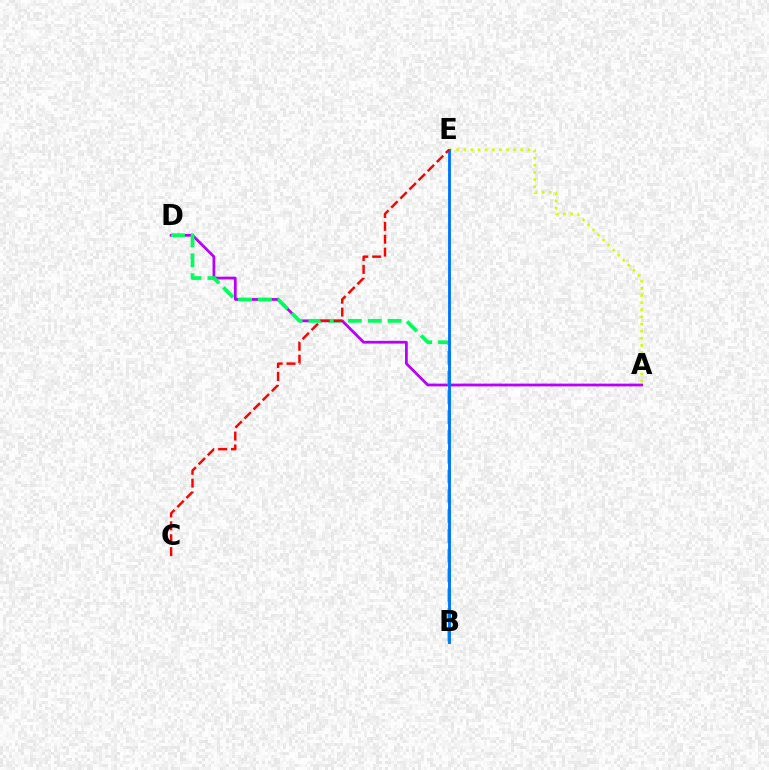{('A', 'D'): [{'color': '#b900ff', 'line_style': 'solid', 'thickness': 1.99}], ('A', 'E'): [{'color': '#d1ff00', 'line_style': 'dotted', 'thickness': 1.94}], ('B', 'D'): [{'color': '#00ff5c', 'line_style': 'dashed', 'thickness': 2.69}], ('B', 'E'): [{'color': '#0074ff', 'line_style': 'solid', 'thickness': 2.06}], ('C', 'E'): [{'color': '#ff0000', 'line_style': 'dashed', 'thickness': 1.75}]}